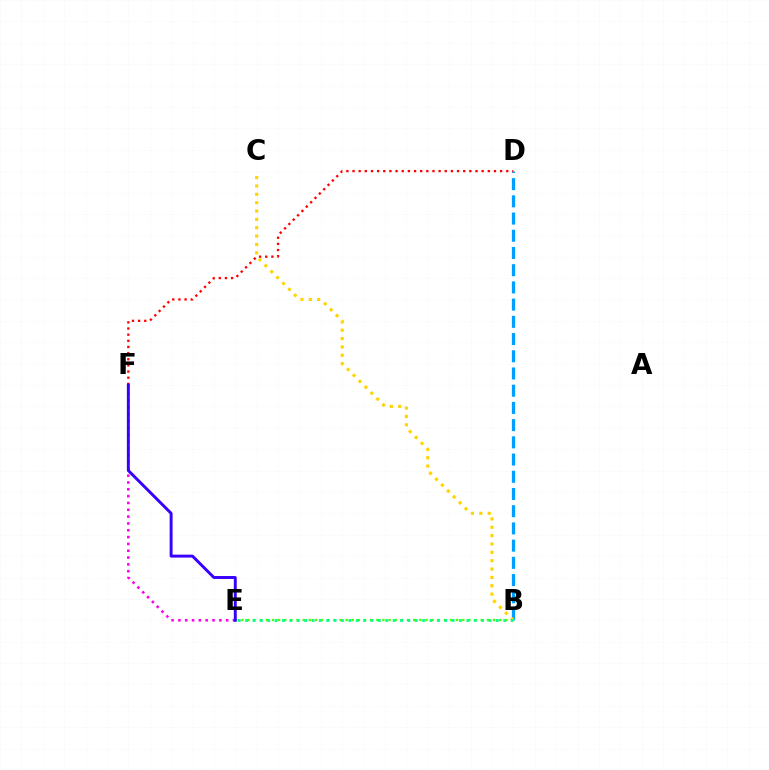{('B', 'D'): [{'color': '#009eff', 'line_style': 'dashed', 'thickness': 2.34}], ('B', 'E'): [{'color': '#4fff00', 'line_style': 'dotted', 'thickness': 1.67}, {'color': '#00ff86', 'line_style': 'dotted', 'thickness': 2.0}], ('D', 'F'): [{'color': '#ff0000', 'line_style': 'dotted', 'thickness': 1.67}], ('B', 'C'): [{'color': '#ffd500', 'line_style': 'dotted', 'thickness': 2.27}], ('E', 'F'): [{'color': '#ff00ed', 'line_style': 'dotted', 'thickness': 1.85}, {'color': '#3700ff', 'line_style': 'solid', 'thickness': 2.12}]}